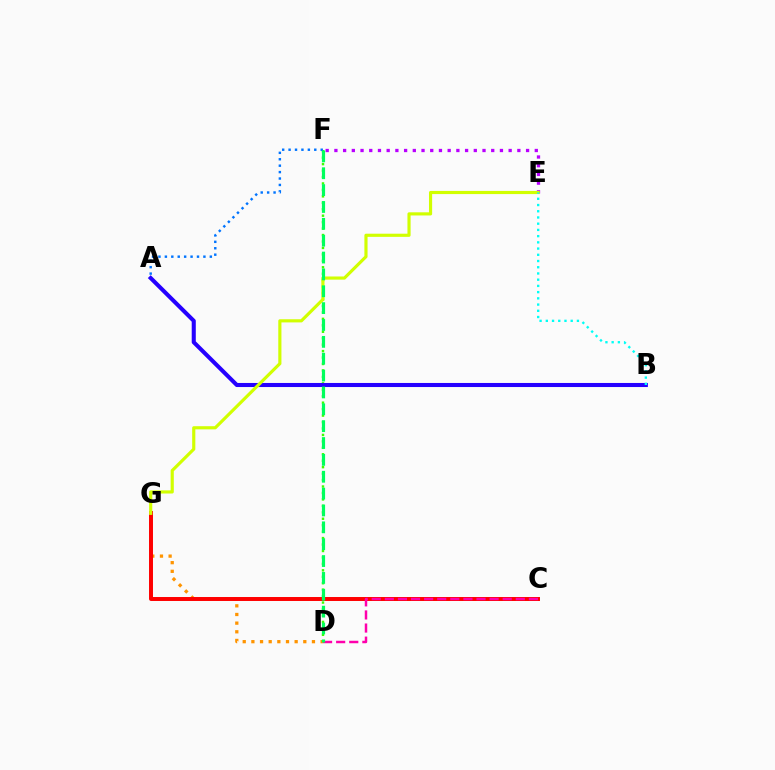{('D', 'F'): [{'color': '#3dff00', 'line_style': 'dotted', 'thickness': 1.75}, {'color': '#00ff5c', 'line_style': 'dashed', 'thickness': 2.29}], ('D', 'G'): [{'color': '#ff9400', 'line_style': 'dotted', 'thickness': 2.35}], ('E', 'F'): [{'color': '#b900ff', 'line_style': 'dotted', 'thickness': 2.37}], ('A', 'B'): [{'color': '#2500ff', 'line_style': 'solid', 'thickness': 2.93}], ('A', 'F'): [{'color': '#0074ff', 'line_style': 'dotted', 'thickness': 1.74}], ('C', 'G'): [{'color': '#ff0000', 'line_style': 'solid', 'thickness': 2.85}], ('C', 'D'): [{'color': '#ff00ac', 'line_style': 'dashed', 'thickness': 1.78}], ('E', 'G'): [{'color': '#d1ff00', 'line_style': 'solid', 'thickness': 2.27}], ('B', 'E'): [{'color': '#00fff6', 'line_style': 'dotted', 'thickness': 1.69}]}